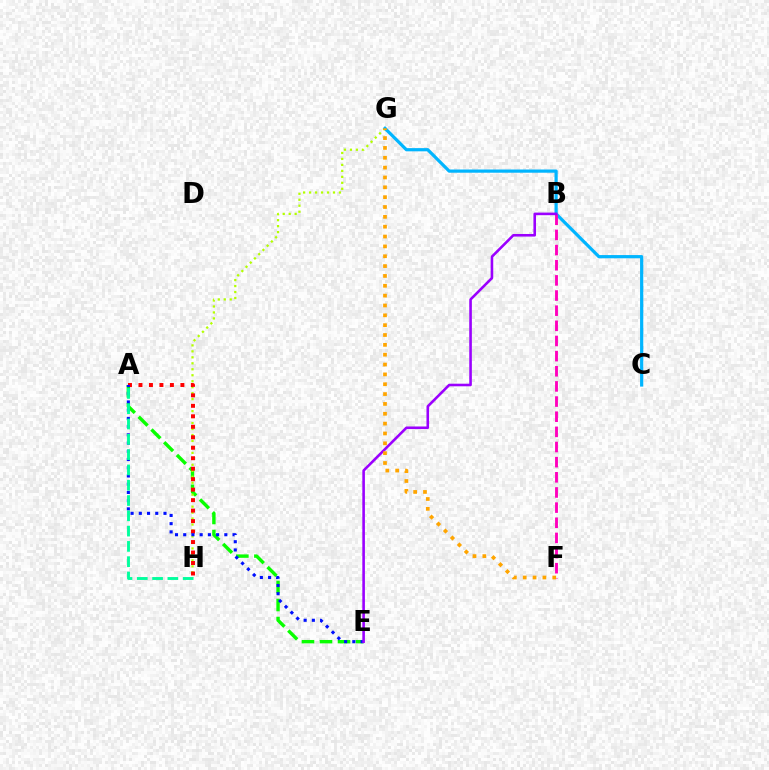{('A', 'E'): [{'color': '#08ff00', 'line_style': 'dashed', 'thickness': 2.45}, {'color': '#0010ff', 'line_style': 'dotted', 'thickness': 2.23}], ('G', 'H'): [{'color': '#b3ff00', 'line_style': 'dotted', 'thickness': 1.62}], ('A', 'H'): [{'color': '#ff0000', 'line_style': 'dotted', 'thickness': 2.85}, {'color': '#00ff9d', 'line_style': 'dashed', 'thickness': 2.08}], ('C', 'G'): [{'color': '#00b5ff', 'line_style': 'solid', 'thickness': 2.31}], ('B', 'F'): [{'color': '#ff00bd', 'line_style': 'dashed', 'thickness': 2.06}], ('B', 'E'): [{'color': '#9b00ff', 'line_style': 'solid', 'thickness': 1.87}], ('F', 'G'): [{'color': '#ffa500', 'line_style': 'dotted', 'thickness': 2.68}]}